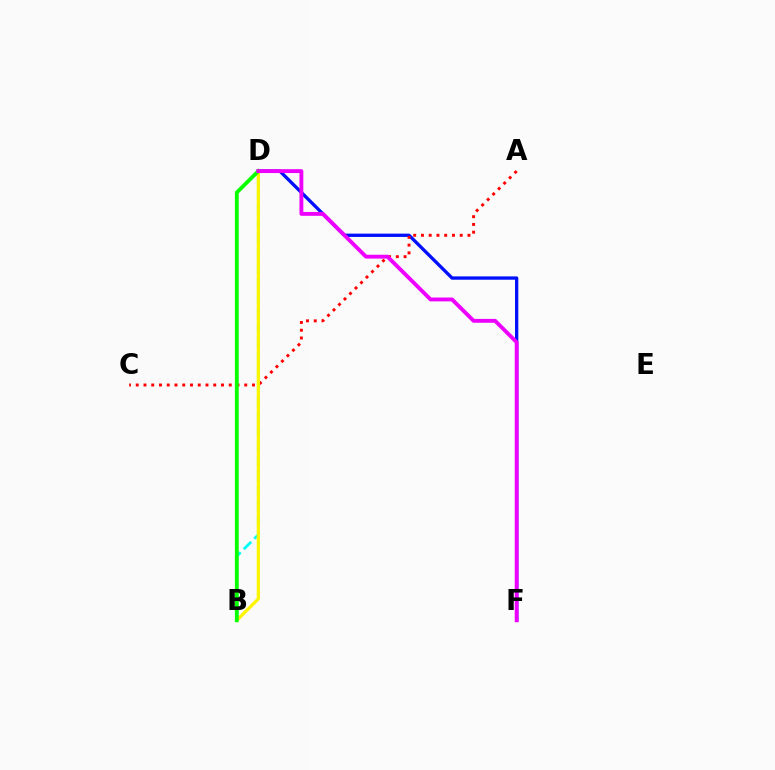{('D', 'F'): [{'color': '#0010ff', 'line_style': 'solid', 'thickness': 2.38}, {'color': '#ee00ff', 'line_style': 'solid', 'thickness': 2.78}], ('A', 'C'): [{'color': '#ff0000', 'line_style': 'dotted', 'thickness': 2.11}], ('B', 'D'): [{'color': '#00fff6', 'line_style': 'dashed', 'thickness': 2.01}, {'color': '#fcf500', 'line_style': 'solid', 'thickness': 2.32}, {'color': '#08ff00', 'line_style': 'solid', 'thickness': 2.75}]}